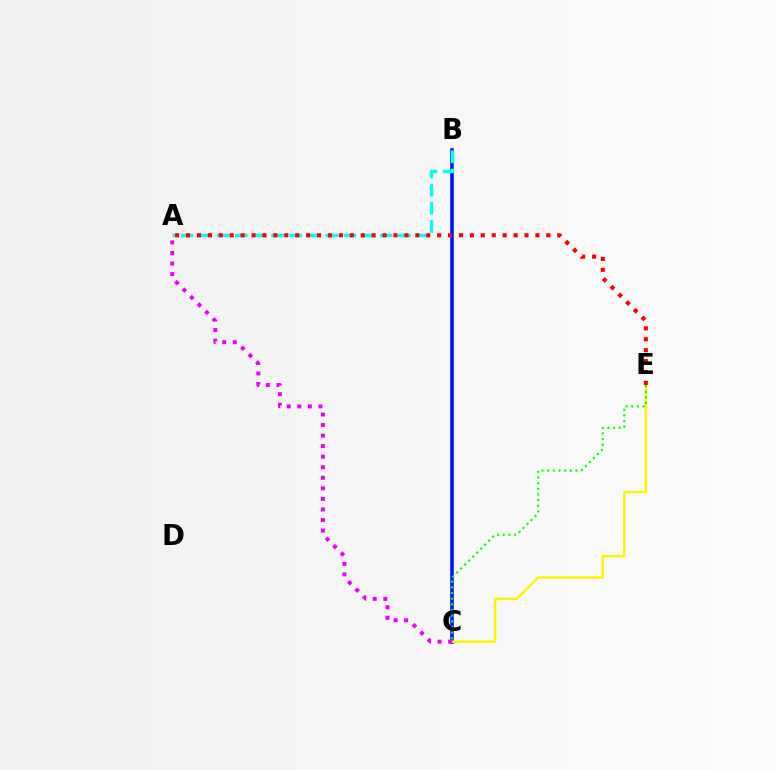{('B', 'C'): [{'color': '#0010ff', 'line_style': 'solid', 'thickness': 2.58}], ('C', 'E'): [{'color': '#fcf500', 'line_style': 'solid', 'thickness': 1.75}, {'color': '#08ff00', 'line_style': 'dotted', 'thickness': 1.54}], ('A', 'C'): [{'color': '#ee00ff', 'line_style': 'dotted', 'thickness': 2.87}], ('A', 'B'): [{'color': '#00fff6', 'line_style': 'dashed', 'thickness': 2.46}], ('A', 'E'): [{'color': '#ff0000', 'line_style': 'dotted', 'thickness': 2.97}]}